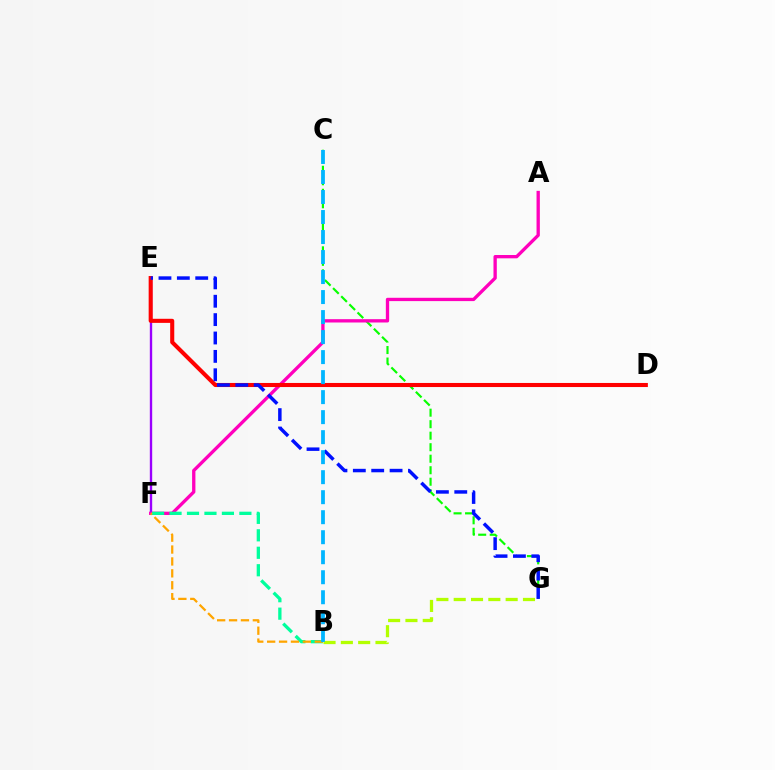{('E', 'F'): [{'color': '#9b00ff', 'line_style': 'solid', 'thickness': 1.7}], ('B', 'G'): [{'color': '#b3ff00', 'line_style': 'dashed', 'thickness': 2.35}], ('C', 'G'): [{'color': '#08ff00', 'line_style': 'dashed', 'thickness': 1.56}], ('A', 'F'): [{'color': '#ff00bd', 'line_style': 'solid', 'thickness': 2.39}], ('B', 'F'): [{'color': '#00ff9d', 'line_style': 'dashed', 'thickness': 2.37}, {'color': '#ffa500', 'line_style': 'dashed', 'thickness': 1.62}], ('D', 'E'): [{'color': '#ff0000', 'line_style': 'solid', 'thickness': 2.94}], ('E', 'G'): [{'color': '#0010ff', 'line_style': 'dashed', 'thickness': 2.5}], ('B', 'C'): [{'color': '#00b5ff', 'line_style': 'dashed', 'thickness': 2.72}]}